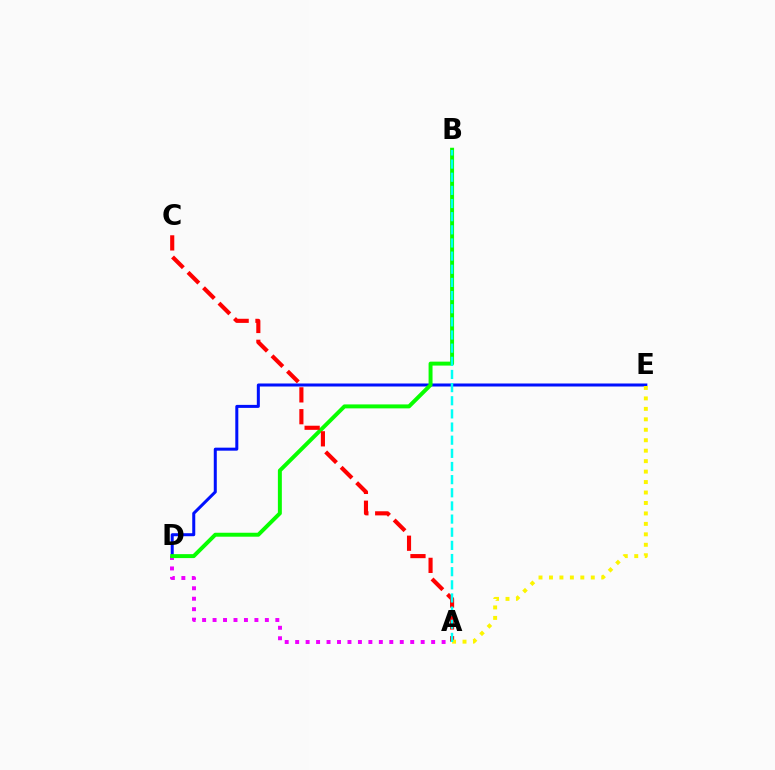{('A', 'D'): [{'color': '#ee00ff', 'line_style': 'dotted', 'thickness': 2.84}], ('D', 'E'): [{'color': '#0010ff', 'line_style': 'solid', 'thickness': 2.17}], ('B', 'D'): [{'color': '#08ff00', 'line_style': 'solid', 'thickness': 2.85}], ('A', 'C'): [{'color': '#ff0000', 'line_style': 'dashed', 'thickness': 2.97}], ('A', 'E'): [{'color': '#fcf500', 'line_style': 'dotted', 'thickness': 2.84}], ('A', 'B'): [{'color': '#00fff6', 'line_style': 'dashed', 'thickness': 1.79}]}